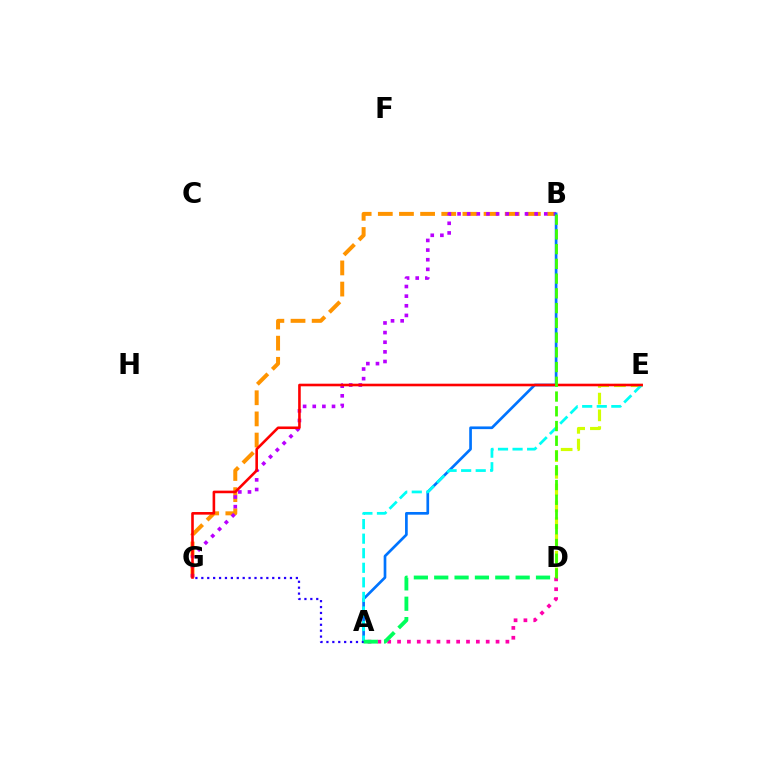{('B', 'G'): [{'color': '#ff9400', 'line_style': 'dashed', 'thickness': 2.87}, {'color': '#b900ff', 'line_style': 'dotted', 'thickness': 2.62}], ('D', 'E'): [{'color': '#d1ff00', 'line_style': 'dashed', 'thickness': 2.28}], ('A', 'B'): [{'color': '#0074ff', 'line_style': 'solid', 'thickness': 1.94}], ('A', 'E'): [{'color': '#00fff6', 'line_style': 'dashed', 'thickness': 1.98}], ('A', 'D'): [{'color': '#ff00ac', 'line_style': 'dotted', 'thickness': 2.68}, {'color': '#00ff5c', 'line_style': 'dashed', 'thickness': 2.77}], ('E', 'G'): [{'color': '#ff0000', 'line_style': 'solid', 'thickness': 1.87}], ('A', 'G'): [{'color': '#2500ff', 'line_style': 'dotted', 'thickness': 1.61}], ('B', 'D'): [{'color': '#3dff00', 'line_style': 'dashed', 'thickness': 2.0}]}